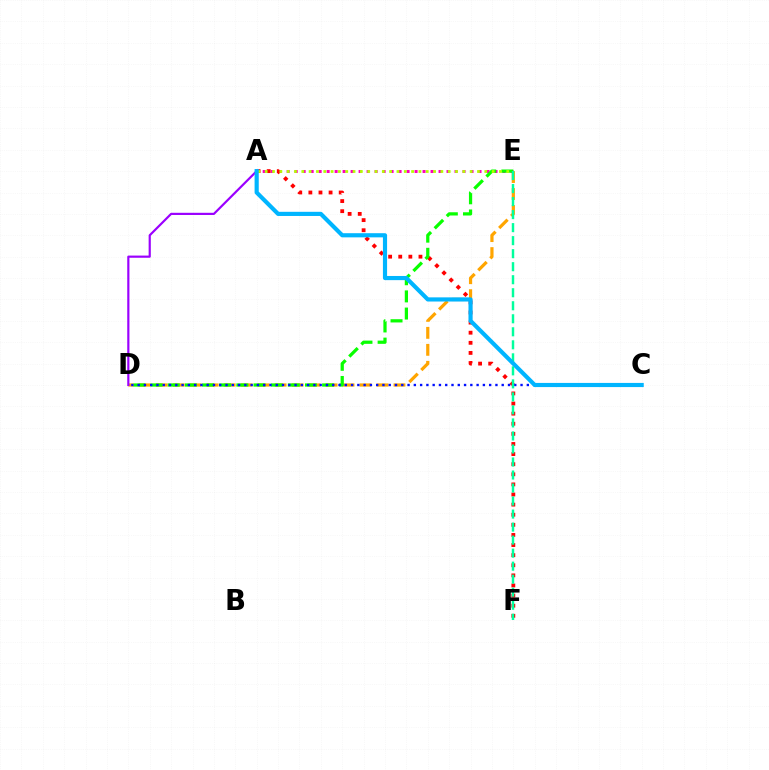{('D', 'E'): [{'color': '#ffa500', 'line_style': 'dashed', 'thickness': 2.31}, {'color': '#08ff00', 'line_style': 'dashed', 'thickness': 2.33}], ('A', 'E'): [{'color': '#ff00bd', 'line_style': 'dotted', 'thickness': 2.17}, {'color': '#b3ff00', 'line_style': 'dotted', 'thickness': 1.99}], ('A', 'F'): [{'color': '#ff0000', 'line_style': 'dotted', 'thickness': 2.75}], ('A', 'D'): [{'color': '#9b00ff', 'line_style': 'solid', 'thickness': 1.57}], ('C', 'D'): [{'color': '#0010ff', 'line_style': 'dotted', 'thickness': 1.71}], ('E', 'F'): [{'color': '#00ff9d', 'line_style': 'dashed', 'thickness': 1.77}], ('A', 'C'): [{'color': '#00b5ff', 'line_style': 'solid', 'thickness': 2.99}]}